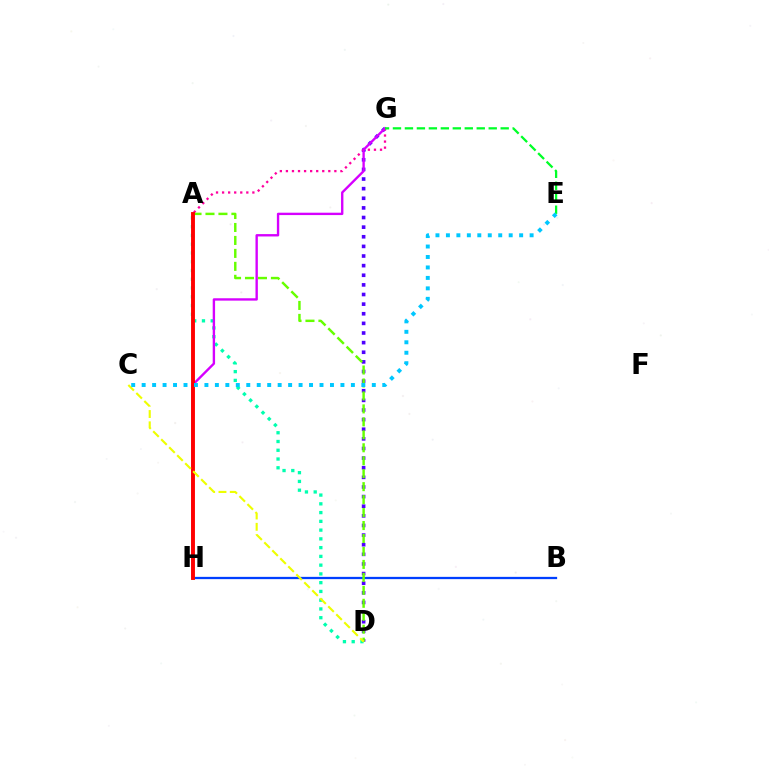{('B', 'H'): [{'color': '#003fff', 'line_style': 'solid', 'thickness': 1.64}], ('D', 'G'): [{'color': '#4f00ff', 'line_style': 'dotted', 'thickness': 2.61}], ('A', 'D'): [{'color': '#00ffaf', 'line_style': 'dotted', 'thickness': 2.38}, {'color': '#66ff00', 'line_style': 'dashed', 'thickness': 1.76}], ('A', 'G'): [{'color': '#ff00a0', 'line_style': 'dotted', 'thickness': 1.65}], ('G', 'H'): [{'color': '#d600ff', 'line_style': 'solid', 'thickness': 1.71}], ('A', 'H'): [{'color': '#ff8800', 'line_style': 'solid', 'thickness': 1.66}, {'color': '#ff0000', 'line_style': 'solid', 'thickness': 2.8}], ('E', 'G'): [{'color': '#00ff27', 'line_style': 'dashed', 'thickness': 1.63}], ('C', 'D'): [{'color': '#eeff00', 'line_style': 'dashed', 'thickness': 1.54}], ('C', 'E'): [{'color': '#00c7ff', 'line_style': 'dotted', 'thickness': 2.84}]}